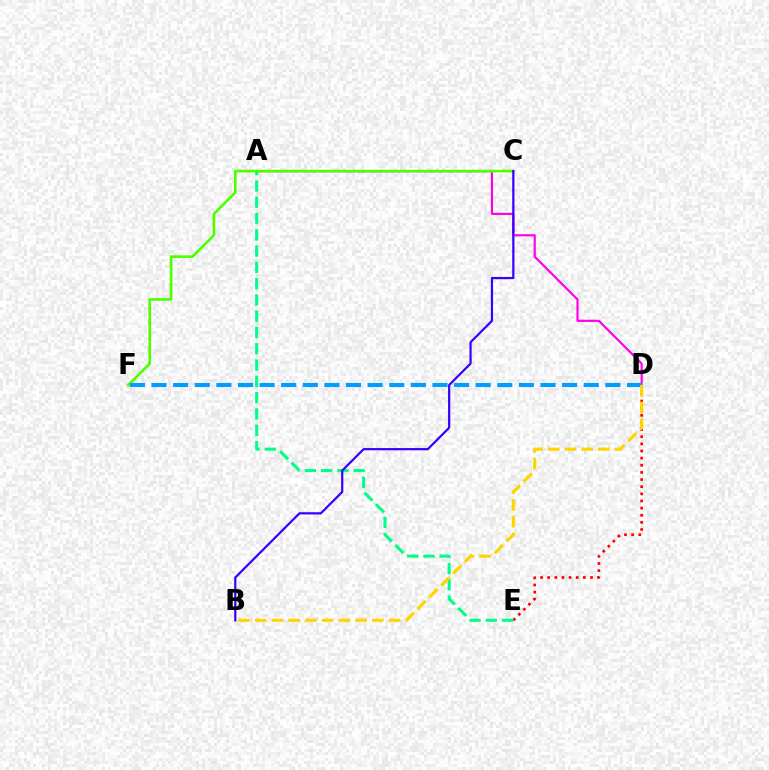{('D', 'E'): [{'color': '#ff0000', 'line_style': 'dotted', 'thickness': 1.94}], ('A', 'E'): [{'color': '#00ff86', 'line_style': 'dashed', 'thickness': 2.21}], ('A', 'D'): [{'color': '#ff00ed', 'line_style': 'solid', 'thickness': 1.56}], ('C', 'F'): [{'color': '#4fff00', 'line_style': 'solid', 'thickness': 1.91}], ('B', 'C'): [{'color': '#3700ff', 'line_style': 'solid', 'thickness': 1.6}], ('D', 'F'): [{'color': '#009eff', 'line_style': 'dashed', 'thickness': 2.94}], ('B', 'D'): [{'color': '#ffd500', 'line_style': 'dashed', 'thickness': 2.27}]}